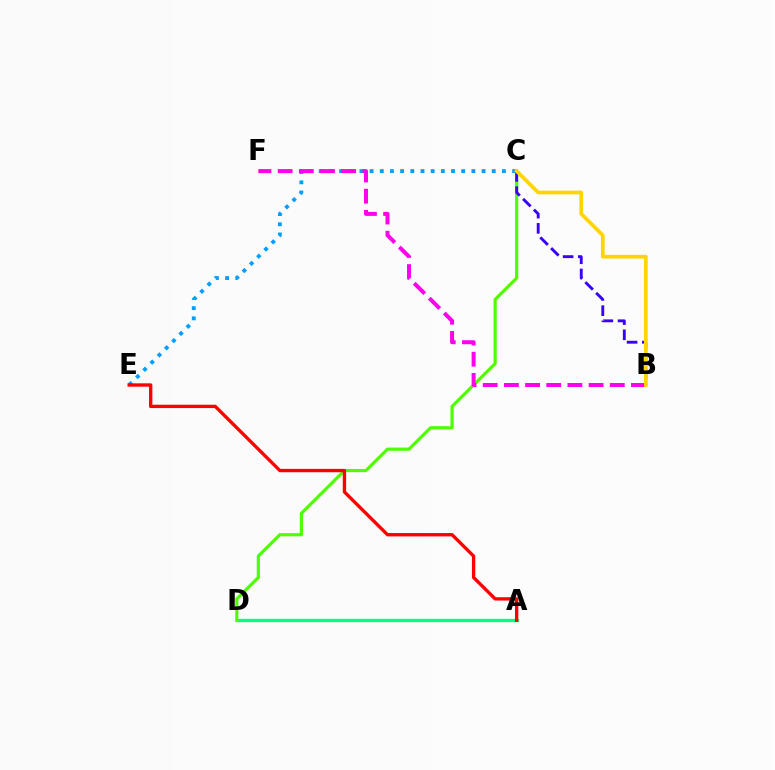{('C', 'E'): [{'color': '#009eff', 'line_style': 'dotted', 'thickness': 2.77}], ('A', 'D'): [{'color': '#00ff86', 'line_style': 'solid', 'thickness': 2.39}], ('C', 'D'): [{'color': '#4fff00', 'line_style': 'solid', 'thickness': 2.29}], ('A', 'E'): [{'color': '#ff0000', 'line_style': 'solid', 'thickness': 2.41}], ('B', 'F'): [{'color': '#ff00ed', 'line_style': 'dashed', 'thickness': 2.88}], ('B', 'C'): [{'color': '#3700ff', 'line_style': 'dashed', 'thickness': 2.07}, {'color': '#ffd500', 'line_style': 'solid', 'thickness': 2.67}]}